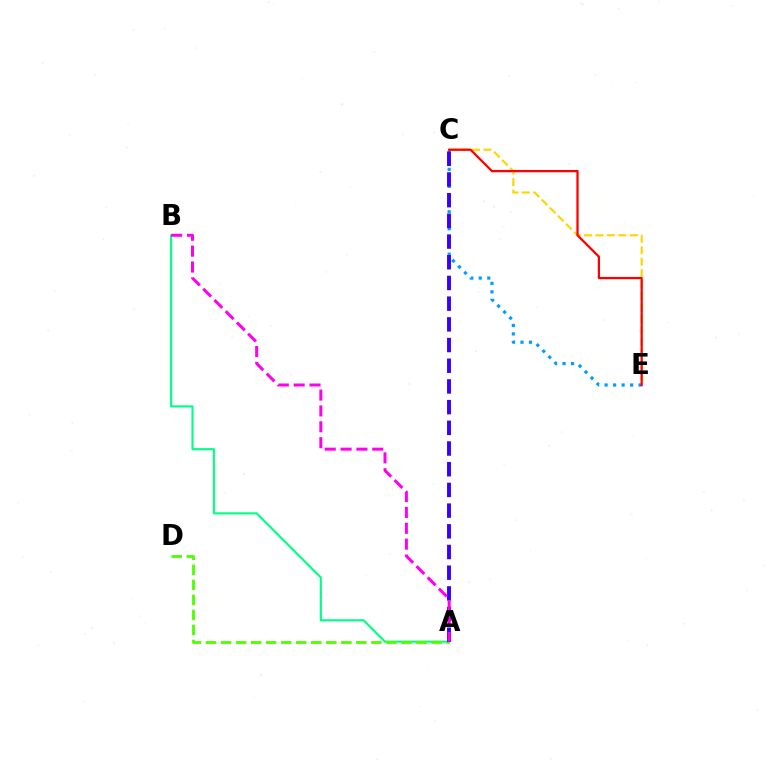{('A', 'B'): [{'color': '#00ff86', 'line_style': 'solid', 'thickness': 1.53}, {'color': '#ff00ed', 'line_style': 'dashed', 'thickness': 2.16}], ('A', 'D'): [{'color': '#4fff00', 'line_style': 'dashed', 'thickness': 2.04}], ('C', 'E'): [{'color': '#ffd500', 'line_style': 'dashed', 'thickness': 1.55}, {'color': '#009eff', 'line_style': 'dotted', 'thickness': 2.31}, {'color': '#ff0000', 'line_style': 'solid', 'thickness': 1.62}], ('A', 'C'): [{'color': '#3700ff', 'line_style': 'dashed', 'thickness': 2.81}]}